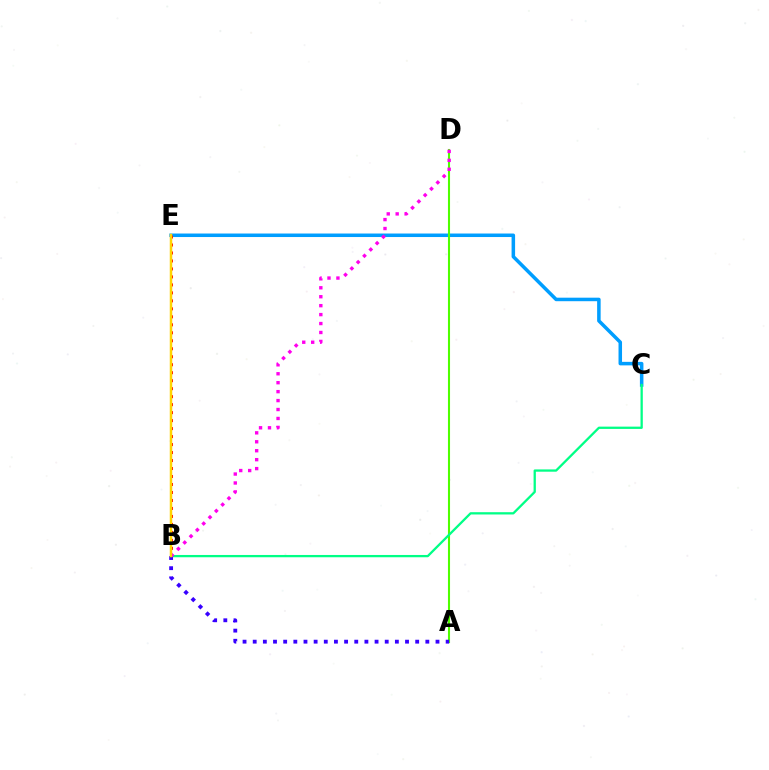{('C', 'E'): [{'color': '#009eff', 'line_style': 'solid', 'thickness': 2.53}], ('A', 'D'): [{'color': '#4fff00', 'line_style': 'solid', 'thickness': 1.5}], ('B', 'C'): [{'color': '#00ff86', 'line_style': 'solid', 'thickness': 1.65}], ('A', 'B'): [{'color': '#3700ff', 'line_style': 'dotted', 'thickness': 2.76}], ('B', 'E'): [{'color': '#ff0000', 'line_style': 'dotted', 'thickness': 2.17}, {'color': '#ffd500', 'line_style': 'solid', 'thickness': 1.78}], ('B', 'D'): [{'color': '#ff00ed', 'line_style': 'dotted', 'thickness': 2.43}]}